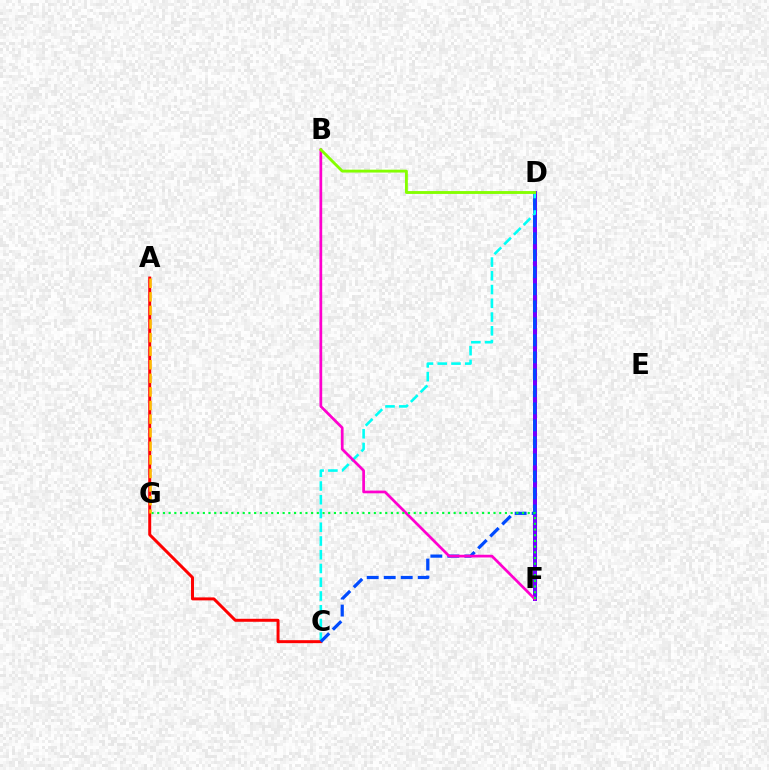{('D', 'F'): [{'color': '#7200ff', 'line_style': 'solid', 'thickness': 2.87}], ('C', 'D'): [{'color': '#00fff6', 'line_style': 'dashed', 'thickness': 1.87}, {'color': '#004bff', 'line_style': 'dashed', 'thickness': 2.31}], ('A', 'C'): [{'color': '#ff0000', 'line_style': 'solid', 'thickness': 2.15}], ('B', 'F'): [{'color': '#ff00cf', 'line_style': 'solid', 'thickness': 1.96}], ('B', 'D'): [{'color': '#84ff00', 'line_style': 'solid', 'thickness': 2.07}], ('F', 'G'): [{'color': '#00ff39', 'line_style': 'dotted', 'thickness': 1.55}], ('A', 'G'): [{'color': '#ffbd00', 'line_style': 'dashed', 'thickness': 1.85}]}